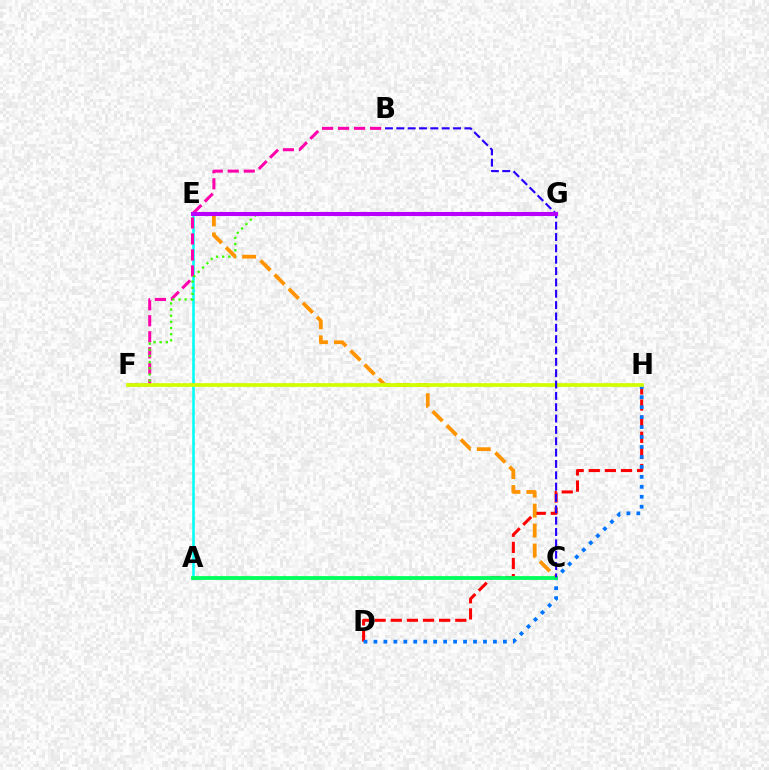{('A', 'E'): [{'color': '#00fff6', 'line_style': 'solid', 'thickness': 1.84}], ('B', 'F'): [{'color': '#ff00ac', 'line_style': 'dashed', 'thickness': 2.17}], ('D', 'H'): [{'color': '#ff0000', 'line_style': 'dashed', 'thickness': 2.19}, {'color': '#0074ff', 'line_style': 'dotted', 'thickness': 2.71}], ('F', 'G'): [{'color': '#3dff00', 'line_style': 'dotted', 'thickness': 1.67}], ('C', 'E'): [{'color': '#ff9400', 'line_style': 'dashed', 'thickness': 2.71}], ('A', 'C'): [{'color': '#00ff5c', 'line_style': 'solid', 'thickness': 2.73}], ('F', 'H'): [{'color': '#d1ff00', 'line_style': 'solid', 'thickness': 2.68}], ('B', 'C'): [{'color': '#2500ff', 'line_style': 'dashed', 'thickness': 1.54}], ('E', 'G'): [{'color': '#b900ff', 'line_style': 'solid', 'thickness': 2.94}]}